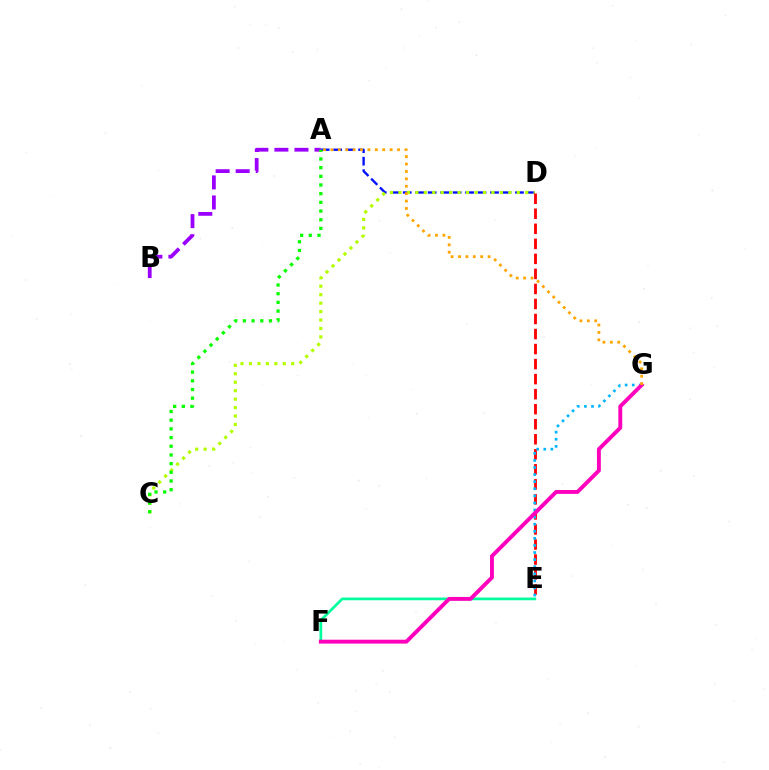{('A', 'D'): [{'color': '#0010ff', 'line_style': 'dashed', 'thickness': 1.69}], ('C', 'D'): [{'color': '#b3ff00', 'line_style': 'dotted', 'thickness': 2.3}], ('A', 'B'): [{'color': '#9b00ff', 'line_style': 'dashed', 'thickness': 2.72}], ('D', 'E'): [{'color': '#ff0000', 'line_style': 'dashed', 'thickness': 2.04}], ('E', 'F'): [{'color': '#00ff9d', 'line_style': 'solid', 'thickness': 1.96}], ('E', 'G'): [{'color': '#00b5ff', 'line_style': 'dotted', 'thickness': 1.93}], ('A', 'C'): [{'color': '#08ff00', 'line_style': 'dotted', 'thickness': 2.36}], ('F', 'G'): [{'color': '#ff00bd', 'line_style': 'solid', 'thickness': 2.81}], ('A', 'G'): [{'color': '#ffa500', 'line_style': 'dotted', 'thickness': 2.01}]}